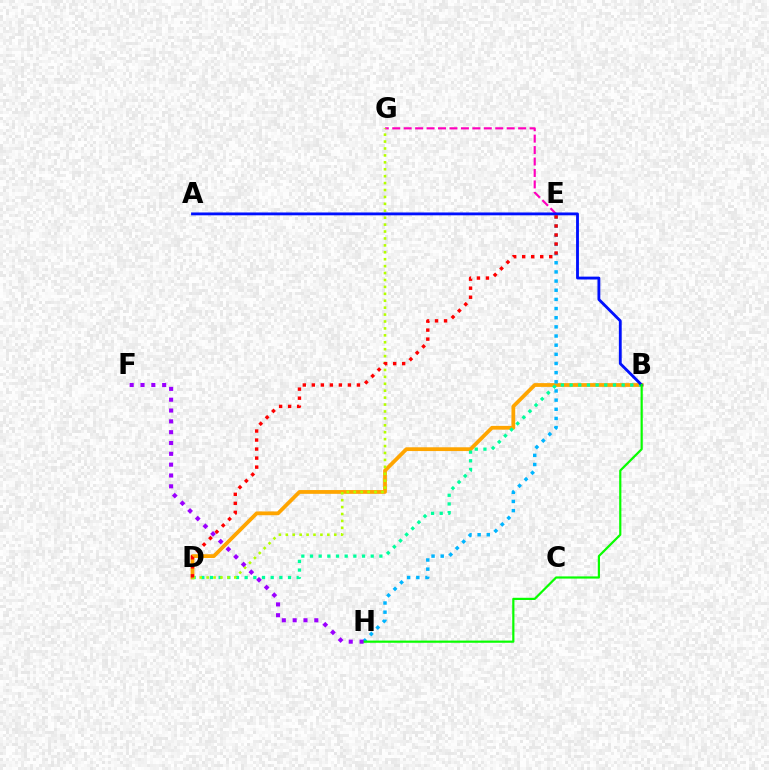{('E', 'G'): [{'color': '#ff00bd', 'line_style': 'dashed', 'thickness': 1.55}], ('B', 'D'): [{'color': '#ffa500', 'line_style': 'solid', 'thickness': 2.72}, {'color': '#00ff9d', 'line_style': 'dotted', 'thickness': 2.36}], ('D', 'G'): [{'color': '#b3ff00', 'line_style': 'dotted', 'thickness': 1.88}], ('E', 'H'): [{'color': '#00b5ff', 'line_style': 'dotted', 'thickness': 2.49}], ('A', 'B'): [{'color': '#0010ff', 'line_style': 'solid', 'thickness': 2.05}], ('D', 'E'): [{'color': '#ff0000', 'line_style': 'dotted', 'thickness': 2.45}], ('B', 'H'): [{'color': '#08ff00', 'line_style': 'solid', 'thickness': 1.58}], ('F', 'H'): [{'color': '#9b00ff', 'line_style': 'dotted', 'thickness': 2.94}]}